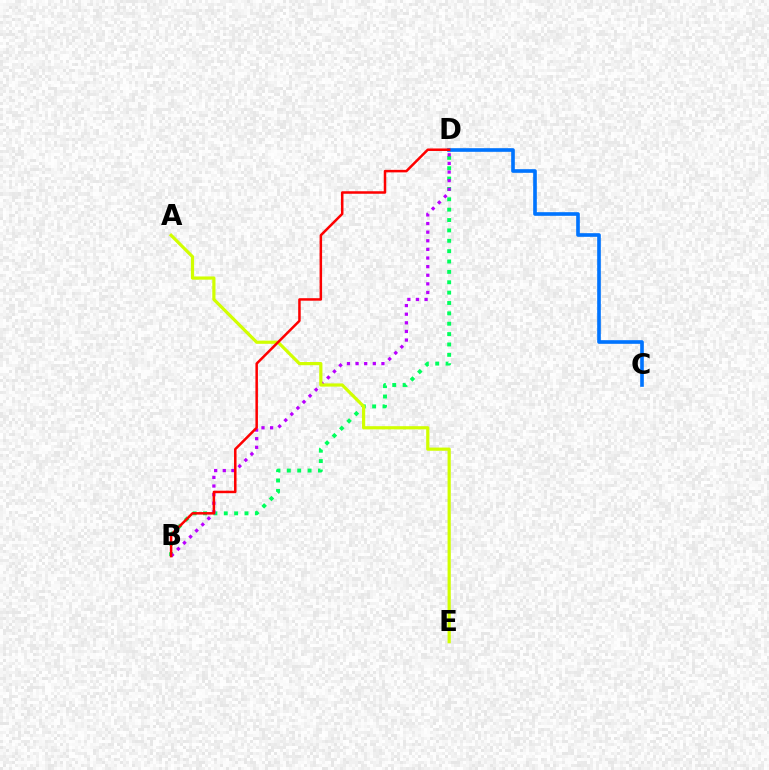{('B', 'D'): [{'color': '#00ff5c', 'line_style': 'dotted', 'thickness': 2.82}, {'color': '#b900ff', 'line_style': 'dotted', 'thickness': 2.34}, {'color': '#ff0000', 'line_style': 'solid', 'thickness': 1.81}], ('C', 'D'): [{'color': '#0074ff', 'line_style': 'solid', 'thickness': 2.62}], ('A', 'E'): [{'color': '#d1ff00', 'line_style': 'solid', 'thickness': 2.3}]}